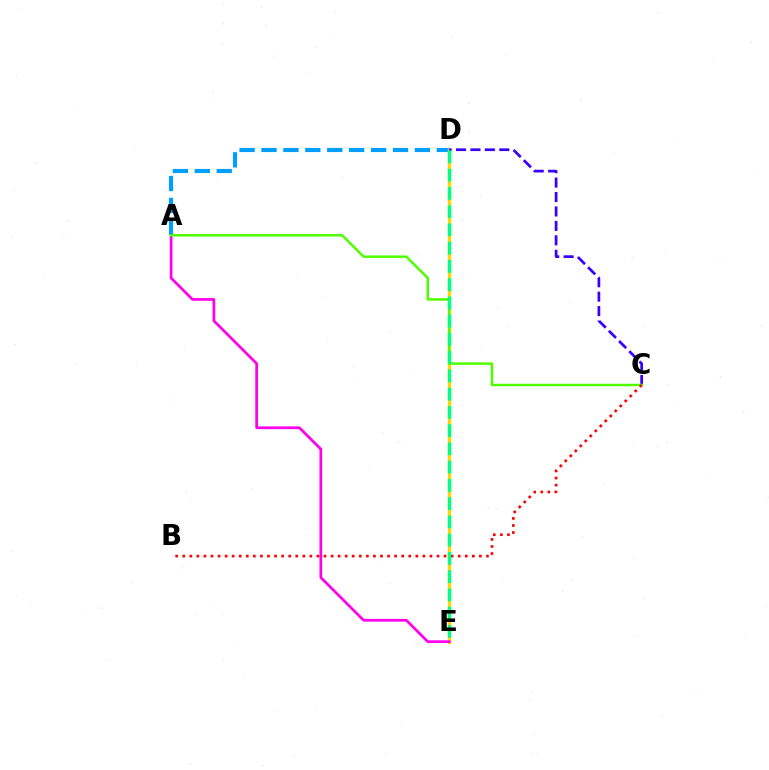{('A', 'D'): [{'color': '#009eff', 'line_style': 'dashed', 'thickness': 2.98}], ('D', 'E'): [{'color': '#ffd500', 'line_style': 'solid', 'thickness': 2.37}, {'color': '#00ff86', 'line_style': 'dashed', 'thickness': 2.48}], ('C', 'D'): [{'color': '#3700ff', 'line_style': 'dashed', 'thickness': 1.96}], ('A', 'E'): [{'color': '#ff00ed', 'line_style': 'solid', 'thickness': 1.97}], ('A', 'C'): [{'color': '#4fff00', 'line_style': 'solid', 'thickness': 1.79}], ('B', 'C'): [{'color': '#ff0000', 'line_style': 'dotted', 'thickness': 1.92}]}